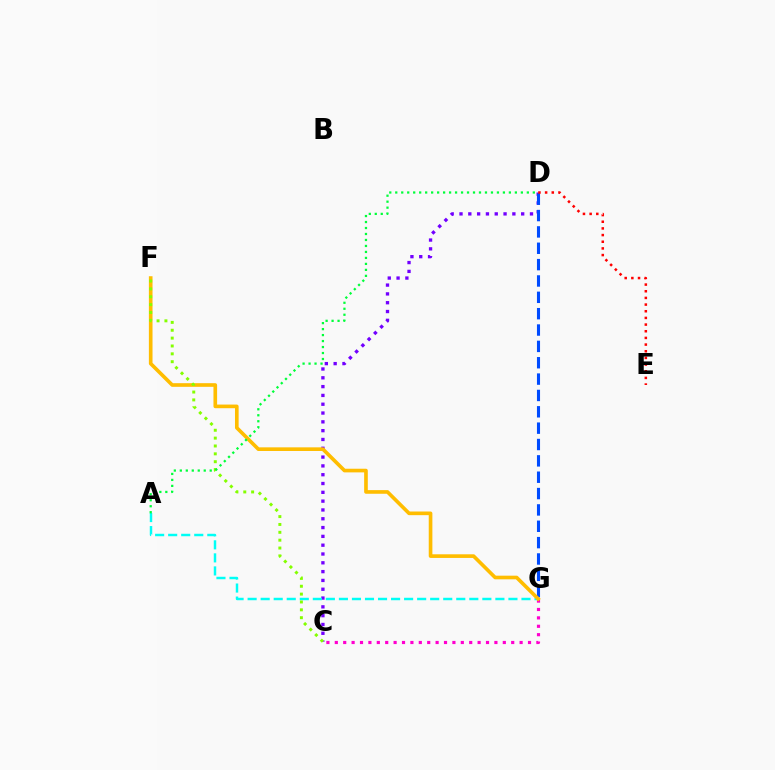{('C', 'D'): [{'color': '#7200ff', 'line_style': 'dotted', 'thickness': 2.39}], ('D', 'G'): [{'color': '#004bff', 'line_style': 'dashed', 'thickness': 2.22}], ('D', 'E'): [{'color': '#ff0000', 'line_style': 'dotted', 'thickness': 1.81}], ('C', 'G'): [{'color': '#ff00cf', 'line_style': 'dotted', 'thickness': 2.28}], ('A', 'G'): [{'color': '#00fff6', 'line_style': 'dashed', 'thickness': 1.77}], ('F', 'G'): [{'color': '#ffbd00', 'line_style': 'solid', 'thickness': 2.62}], ('C', 'F'): [{'color': '#84ff00', 'line_style': 'dotted', 'thickness': 2.14}], ('A', 'D'): [{'color': '#00ff39', 'line_style': 'dotted', 'thickness': 1.63}]}